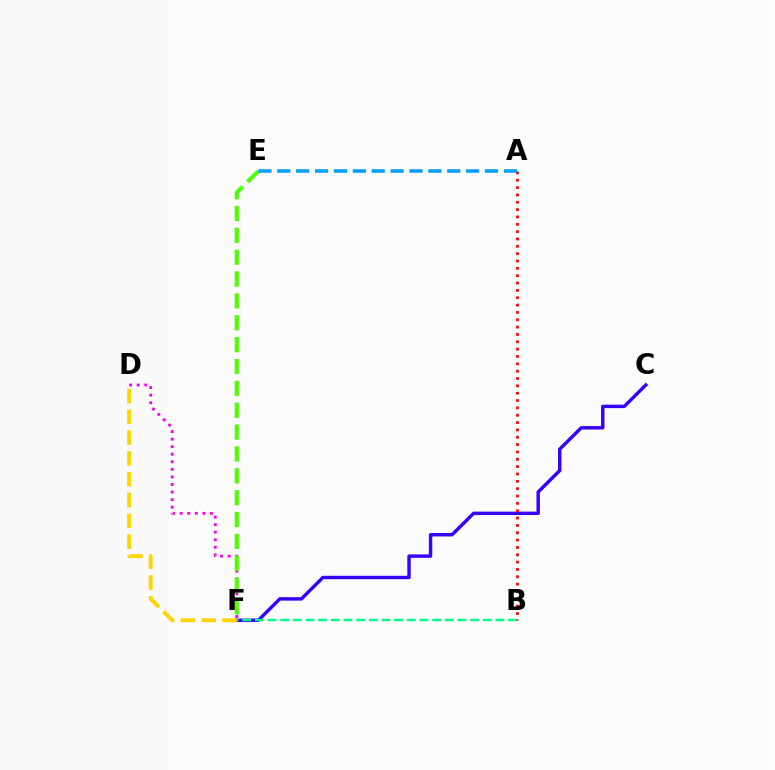{('D', 'F'): [{'color': '#ff00ed', 'line_style': 'dotted', 'thickness': 2.05}, {'color': '#ffd500', 'line_style': 'dashed', 'thickness': 2.83}], ('C', 'F'): [{'color': '#3700ff', 'line_style': 'solid', 'thickness': 2.47}], ('E', 'F'): [{'color': '#4fff00', 'line_style': 'dashed', 'thickness': 2.97}], ('B', 'F'): [{'color': '#00ff86', 'line_style': 'dashed', 'thickness': 1.72}], ('A', 'B'): [{'color': '#ff0000', 'line_style': 'dotted', 'thickness': 2.0}], ('A', 'E'): [{'color': '#009eff', 'line_style': 'dashed', 'thickness': 2.57}]}